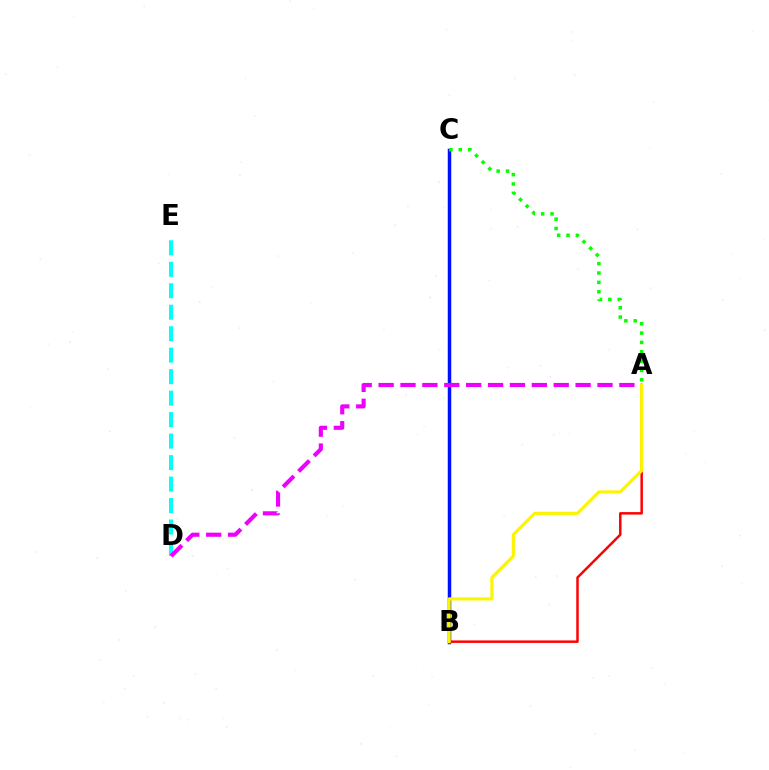{('B', 'C'): [{'color': '#0010ff', 'line_style': 'solid', 'thickness': 2.51}], ('A', 'B'): [{'color': '#ff0000', 'line_style': 'solid', 'thickness': 1.79}, {'color': '#fcf500', 'line_style': 'solid', 'thickness': 2.27}], ('D', 'E'): [{'color': '#00fff6', 'line_style': 'dashed', 'thickness': 2.92}], ('A', 'C'): [{'color': '#08ff00', 'line_style': 'dotted', 'thickness': 2.54}], ('A', 'D'): [{'color': '#ee00ff', 'line_style': 'dashed', 'thickness': 2.97}]}